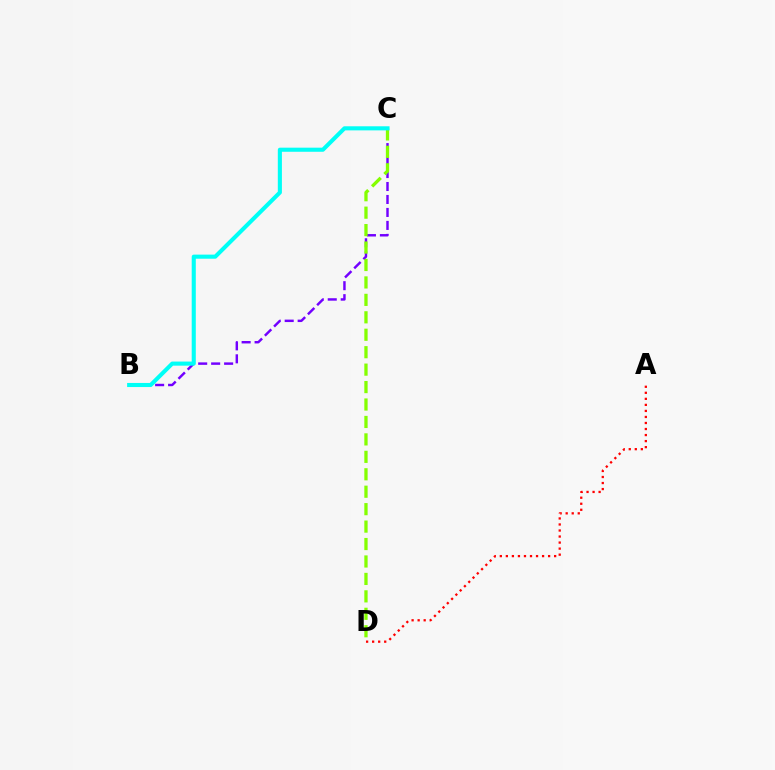{('B', 'C'): [{'color': '#7200ff', 'line_style': 'dashed', 'thickness': 1.76}, {'color': '#00fff6', 'line_style': 'solid', 'thickness': 2.95}], ('C', 'D'): [{'color': '#84ff00', 'line_style': 'dashed', 'thickness': 2.37}], ('A', 'D'): [{'color': '#ff0000', 'line_style': 'dotted', 'thickness': 1.64}]}